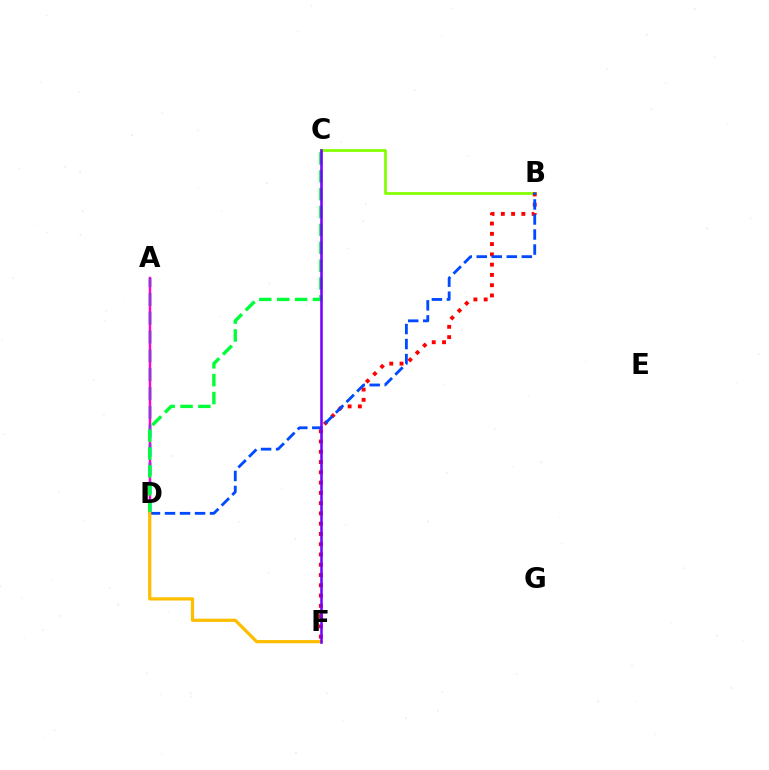{('A', 'D'): [{'color': '#00fff6', 'line_style': 'dashed', 'thickness': 2.56}, {'color': '#ff00cf', 'line_style': 'solid', 'thickness': 1.76}], ('B', 'C'): [{'color': '#84ff00', 'line_style': 'solid', 'thickness': 1.99}], ('C', 'D'): [{'color': '#00ff39', 'line_style': 'dashed', 'thickness': 2.43}], ('B', 'F'): [{'color': '#ff0000', 'line_style': 'dotted', 'thickness': 2.79}], ('B', 'D'): [{'color': '#004bff', 'line_style': 'dashed', 'thickness': 2.04}], ('D', 'F'): [{'color': '#ffbd00', 'line_style': 'solid', 'thickness': 2.32}], ('C', 'F'): [{'color': '#7200ff', 'line_style': 'solid', 'thickness': 1.83}]}